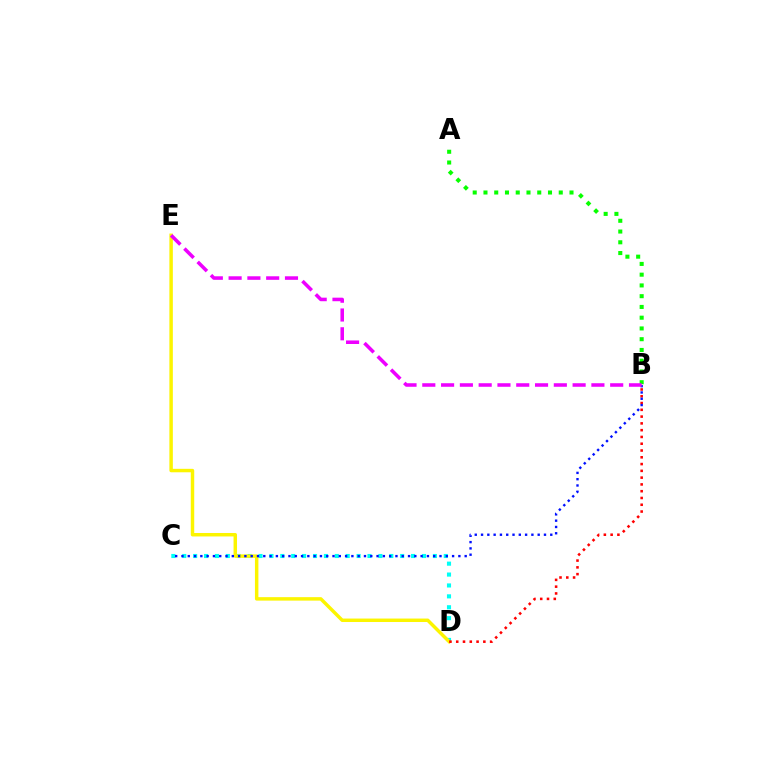{('A', 'B'): [{'color': '#08ff00', 'line_style': 'dotted', 'thickness': 2.92}], ('C', 'D'): [{'color': '#00fff6', 'line_style': 'dotted', 'thickness': 2.96}], ('D', 'E'): [{'color': '#fcf500', 'line_style': 'solid', 'thickness': 2.49}], ('B', 'D'): [{'color': '#ff0000', 'line_style': 'dotted', 'thickness': 1.84}], ('B', 'C'): [{'color': '#0010ff', 'line_style': 'dotted', 'thickness': 1.71}], ('B', 'E'): [{'color': '#ee00ff', 'line_style': 'dashed', 'thickness': 2.55}]}